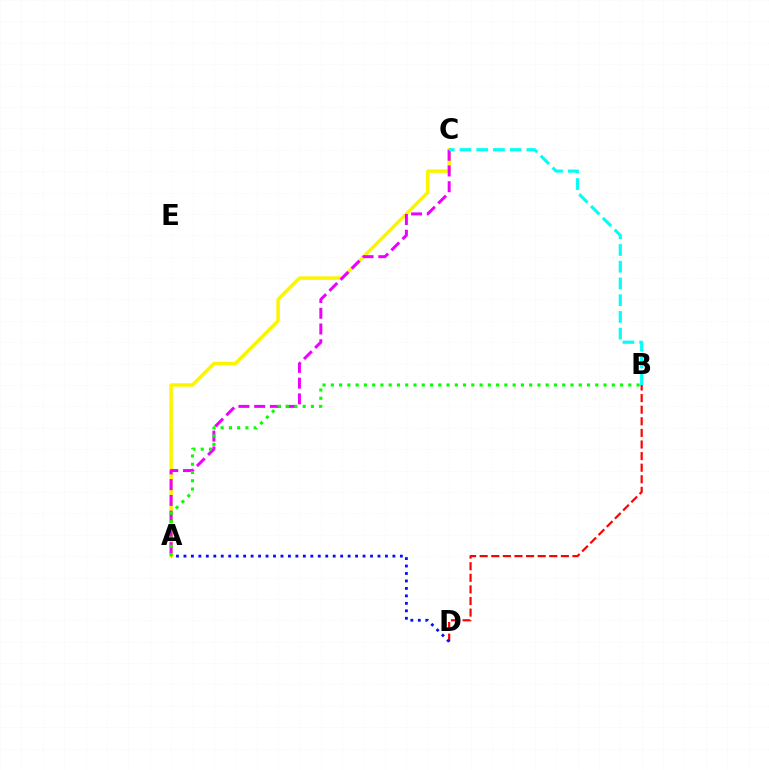{('A', 'C'): [{'color': '#fcf500', 'line_style': 'solid', 'thickness': 2.52}, {'color': '#ee00ff', 'line_style': 'dashed', 'thickness': 2.14}], ('B', 'D'): [{'color': '#ff0000', 'line_style': 'dashed', 'thickness': 1.58}], ('A', 'D'): [{'color': '#0010ff', 'line_style': 'dotted', 'thickness': 2.03}], ('B', 'C'): [{'color': '#00fff6', 'line_style': 'dashed', 'thickness': 2.27}], ('A', 'B'): [{'color': '#08ff00', 'line_style': 'dotted', 'thickness': 2.25}]}